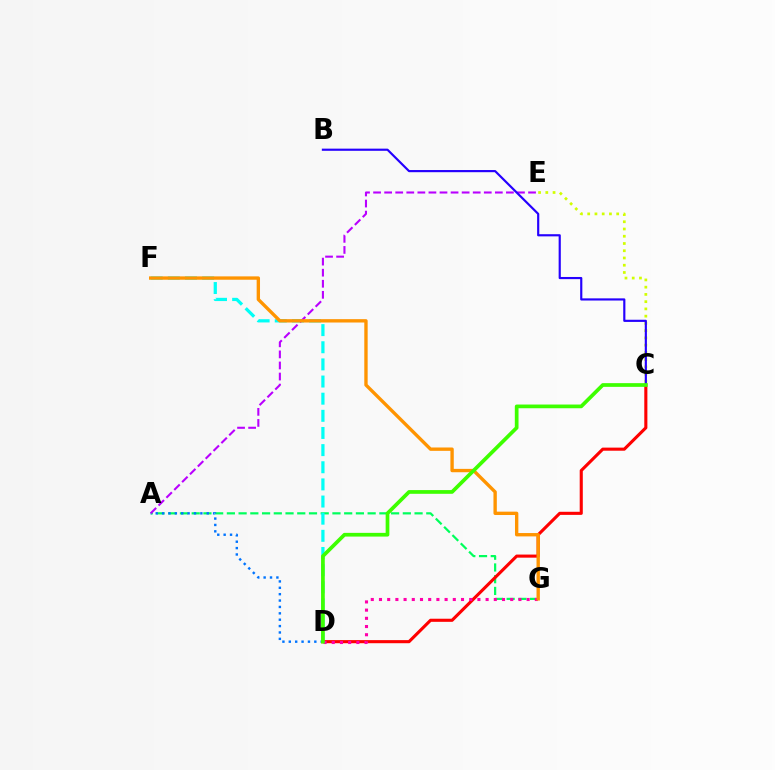{('A', 'G'): [{'color': '#00ff5c', 'line_style': 'dashed', 'thickness': 1.59}], ('A', 'D'): [{'color': '#0074ff', 'line_style': 'dotted', 'thickness': 1.73}], ('D', 'F'): [{'color': '#00fff6', 'line_style': 'dashed', 'thickness': 2.33}], ('C', 'E'): [{'color': '#d1ff00', 'line_style': 'dotted', 'thickness': 1.97}], ('A', 'E'): [{'color': '#b900ff', 'line_style': 'dashed', 'thickness': 1.5}], ('C', 'D'): [{'color': '#ff0000', 'line_style': 'solid', 'thickness': 2.23}, {'color': '#3dff00', 'line_style': 'solid', 'thickness': 2.67}], ('B', 'C'): [{'color': '#2500ff', 'line_style': 'solid', 'thickness': 1.56}], ('D', 'G'): [{'color': '#ff00ac', 'line_style': 'dotted', 'thickness': 2.23}], ('F', 'G'): [{'color': '#ff9400', 'line_style': 'solid', 'thickness': 2.42}]}